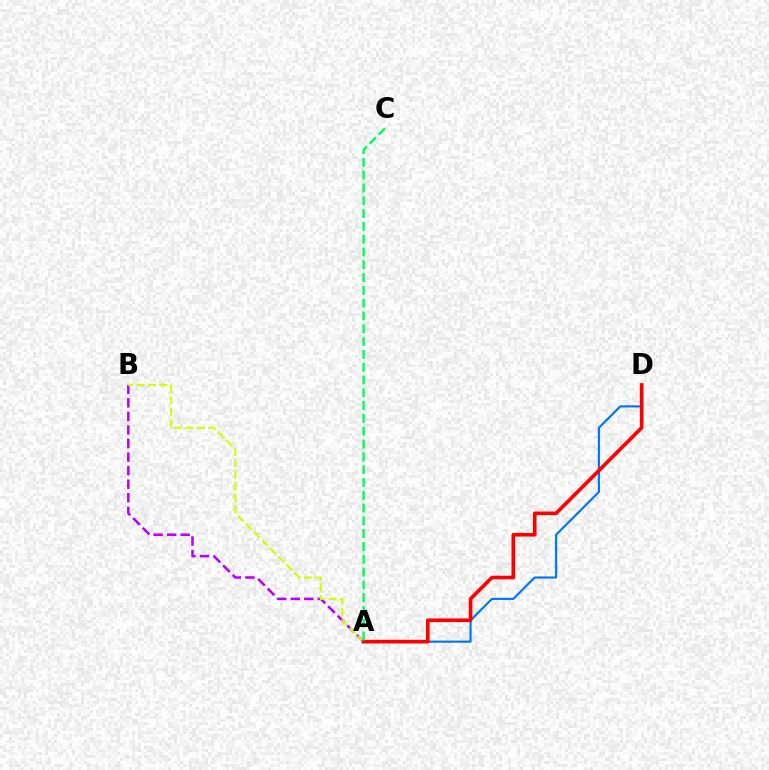{('A', 'B'): [{'color': '#b900ff', 'line_style': 'dashed', 'thickness': 1.84}, {'color': '#d1ff00', 'line_style': 'dashed', 'thickness': 1.56}], ('A', 'D'): [{'color': '#0074ff', 'line_style': 'solid', 'thickness': 1.55}, {'color': '#ff0000', 'line_style': 'solid', 'thickness': 2.63}], ('A', 'C'): [{'color': '#00ff5c', 'line_style': 'dashed', 'thickness': 1.74}]}